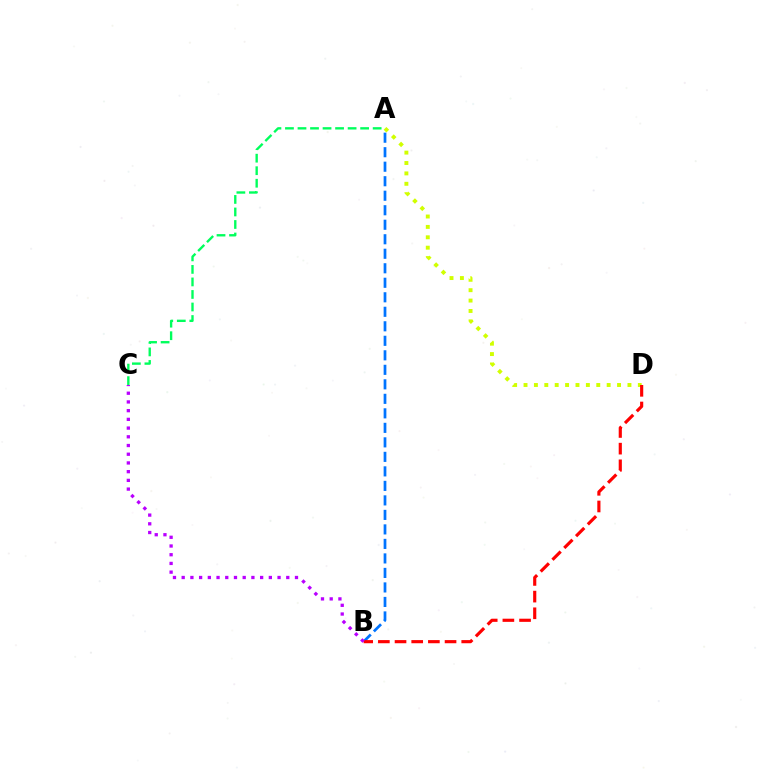{('A', 'C'): [{'color': '#00ff5c', 'line_style': 'dashed', 'thickness': 1.7}], ('A', 'D'): [{'color': '#d1ff00', 'line_style': 'dotted', 'thickness': 2.82}], ('A', 'B'): [{'color': '#0074ff', 'line_style': 'dashed', 'thickness': 1.97}], ('B', 'D'): [{'color': '#ff0000', 'line_style': 'dashed', 'thickness': 2.26}], ('B', 'C'): [{'color': '#b900ff', 'line_style': 'dotted', 'thickness': 2.37}]}